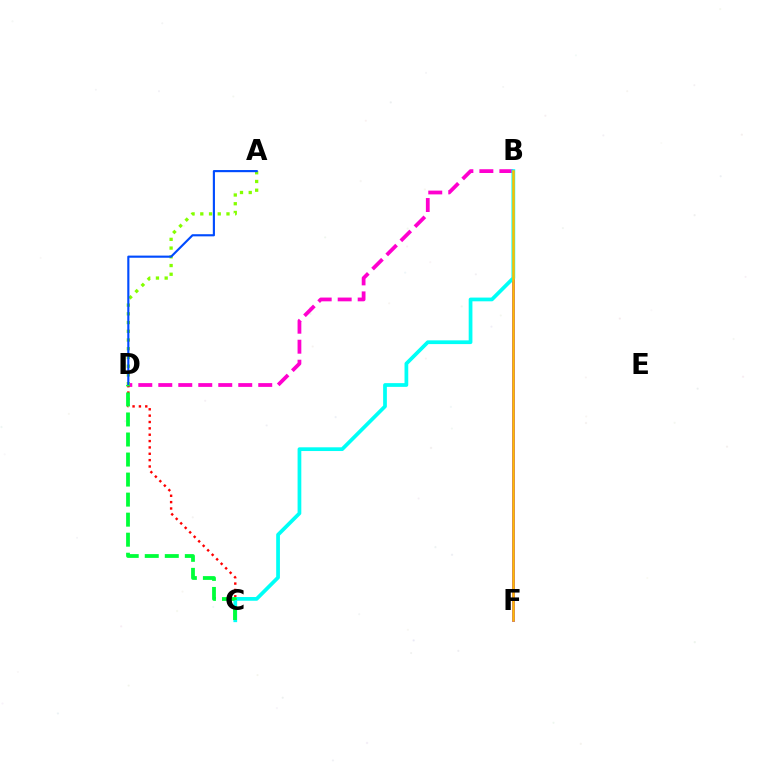{('B', 'F'): [{'color': '#7200ff', 'line_style': 'solid', 'thickness': 1.96}, {'color': '#ffbd00', 'line_style': 'solid', 'thickness': 1.8}], ('B', 'D'): [{'color': '#ff00cf', 'line_style': 'dashed', 'thickness': 2.72}], ('A', 'D'): [{'color': '#84ff00', 'line_style': 'dotted', 'thickness': 2.37}, {'color': '#004bff', 'line_style': 'solid', 'thickness': 1.54}], ('C', 'D'): [{'color': '#ff0000', 'line_style': 'dotted', 'thickness': 1.73}, {'color': '#00ff39', 'line_style': 'dashed', 'thickness': 2.72}], ('B', 'C'): [{'color': '#00fff6', 'line_style': 'solid', 'thickness': 2.69}]}